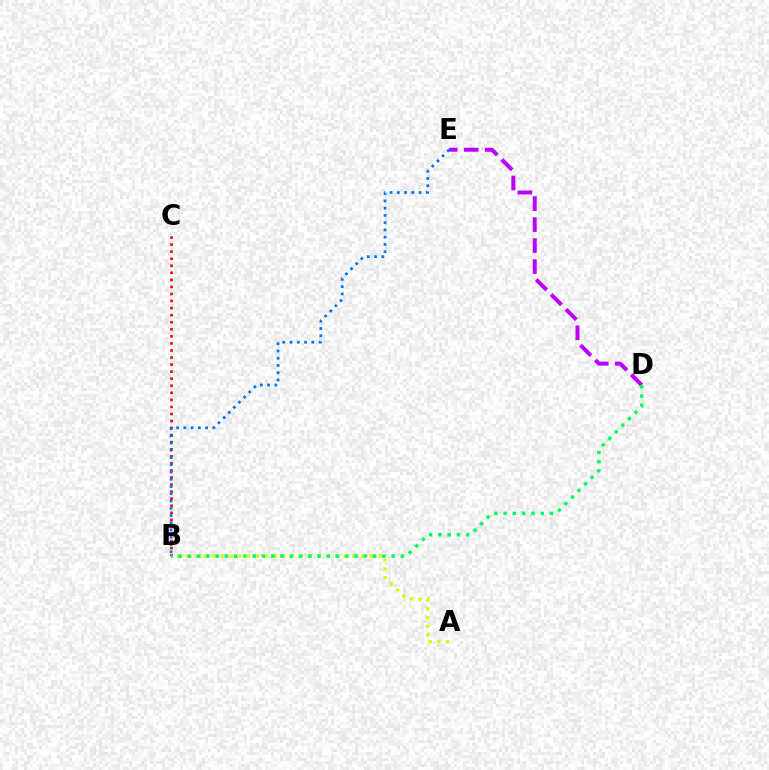{('B', 'C'): [{'color': '#ff0000', 'line_style': 'dotted', 'thickness': 1.92}], ('A', 'B'): [{'color': '#d1ff00', 'line_style': 'dotted', 'thickness': 2.38}], ('D', 'E'): [{'color': '#b900ff', 'line_style': 'dashed', 'thickness': 2.85}], ('B', 'E'): [{'color': '#0074ff', 'line_style': 'dotted', 'thickness': 1.97}], ('B', 'D'): [{'color': '#00ff5c', 'line_style': 'dotted', 'thickness': 2.52}]}